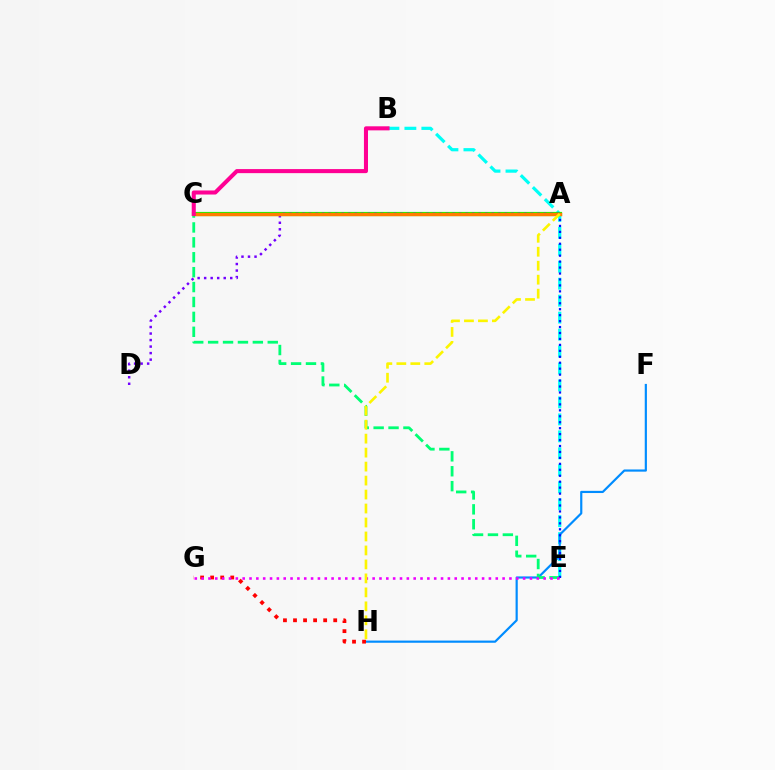{('A', 'C'): [{'color': '#84ff00', 'line_style': 'dotted', 'thickness': 2.75}, {'color': '#08ff00', 'line_style': 'solid', 'thickness': 3.0}, {'color': '#ff7c00', 'line_style': 'solid', 'thickness': 2.46}], ('B', 'E'): [{'color': '#00fff6', 'line_style': 'dashed', 'thickness': 2.3}], ('F', 'H'): [{'color': '#008cff', 'line_style': 'solid', 'thickness': 1.57}], ('G', 'H'): [{'color': '#ff0000', 'line_style': 'dotted', 'thickness': 2.73}], ('C', 'E'): [{'color': '#00ff74', 'line_style': 'dashed', 'thickness': 2.02}], ('A', 'E'): [{'color': '#0010ff', 'line_style': 'dotted', 'thickness': 1.62}], ('E', 'G'): [{'color': '#ee00ff', 'line_style': 'dotted', 'thickness': 1.86}], ('A', 'D'): [{'color': '#7200ff', 'line_style': 'dotted', 'thickness': 1.77}], ('A', 'H'): [{'color': '#fcf500', 'line_style': 'dashed', 'thickness': 1.9}], ('B', 'C'): [{'color': '#ff0094', 'line_style': 'solid', 'thickness': 2.92}]}